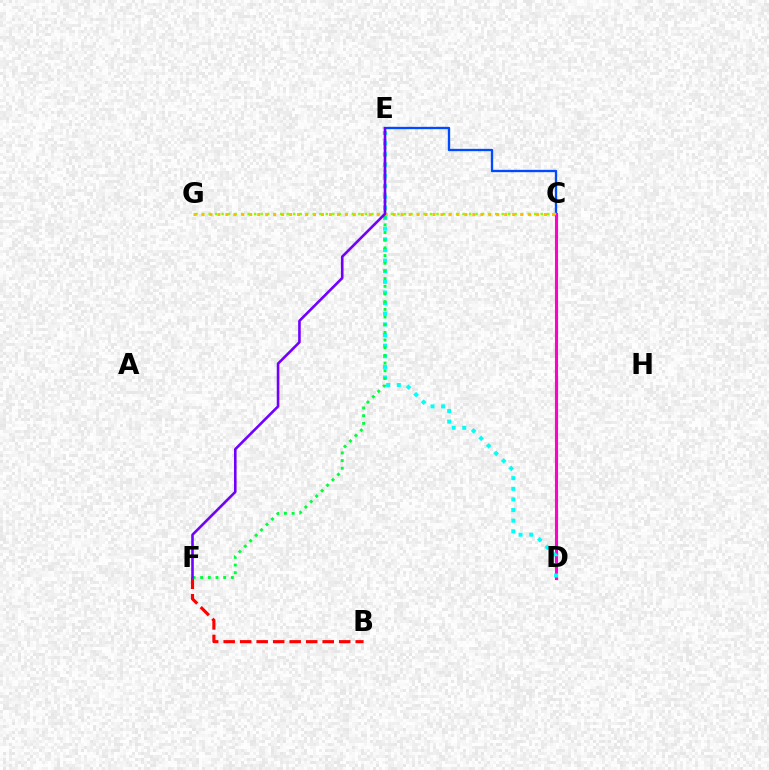{('C', 'E'): [{'color': '#004bff', 'line_style': 'solid', 'thickness': 1.67}], ('C', 'D'): [{'color': '#ff00cf', 'line_style': 'solid', 'thickness': 2.23}], ('C', 'G'): [{'color': '#84ff00', 'line_style': 'dotted', 'thickness': 1.77}, {'color': '#ffbd00', 'line_style': 'dotted', 'thickness': 2.16}], ('B', 'F'): [{'color': '#ff0000', 'line_style': 'dashed', 'thickness': 2.24}], ('D', 'E'): [{'color': '#00fff6', 'line_style': 'dotted', 'thickness': 2.89}], ('E', 'F'): [{'color': '#00ff39', 'line_style': 'dotted', 'thickness': 2.09}, {'color': '#7200ff', 'line_style': 'solid', 'thickness': 1.88}]}